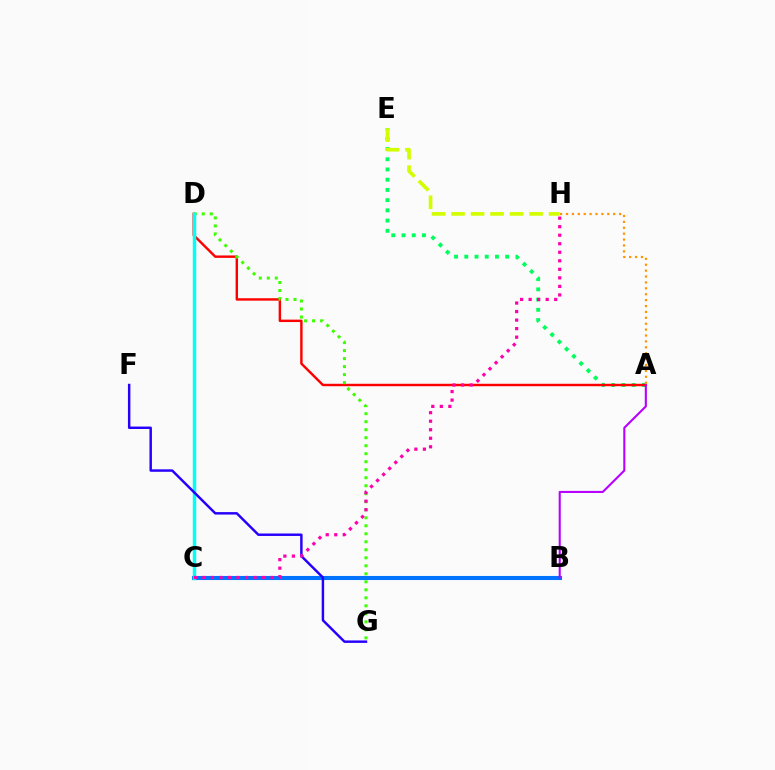{('A', 'E'): [{'color': '#00ff5c', 'line_style': 'dotted', 'thickness': 2.78}], ('B', 'C'): [{'color': '#0074ff', 'line_style': 'solid', 'thickness': 2.94}], ('A', 'D'): [{'color': '#ff0000', 'line_style': 'solid', 'thickness': 1.75}], ('D', 'G'): [{'color': '#3dff00', 'line_style': 'dotted', 'thickness': 2.18}], ('C', 'D'): [{'color': '#00fff6', 'line_style': 'solid', 'thickness': 2.5}], ('F', 'G'): [{'color': '#2500ff', 'line_style': 'solid', 'thickness': 1.77}], ('A', 'B'): [{'color': '#b900ff', 'line_style': 'solid', 'thickness': 1.51}], ('A', 'H'): [{'color': '#ff9400', 'line_style': 'dotted', 'thickness': 1.6}], ('E', 'H'): [{'color': '#d1ff00', 'line_style': 'dashed', 'thickness': 2.65}], ('C', 'H'): [{'color': '#ff00ac', 'line_style': 'dotted', 'thickness': 2.32}]}